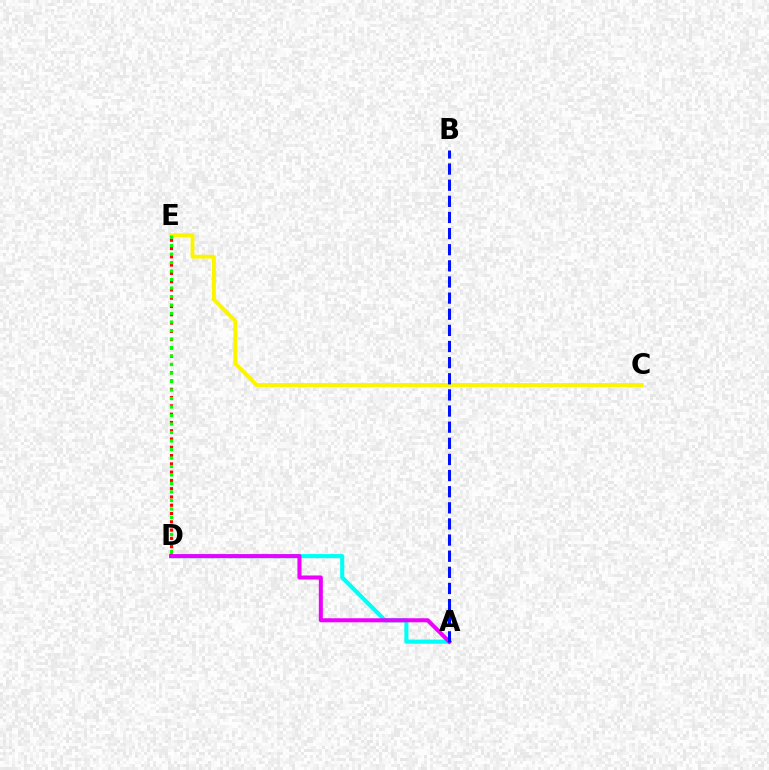{('A', 'D'): [{'color': '#00fff6', 'line_style': 'solid', 'thickness': 2.97}, {'color': '#ee00ff', 'line_style': 'solid', 'thickness': 2.91}], ('D', 'E'): [{'color': '#ff0000', 'line_style': 'dotted', 'thickness': 2.25}, {'color': '#08ff00', 'line_style': 'dotted', 'thickness': 2.31}], ('C', 'E'): [{'color': '#fcf500', 'line_style': 'solid', 'thickness': 2.8}], ('A', 'B'): [{'color': '#0010ff', 'line_style': 'dashed', 'thickness': 2.19}]}